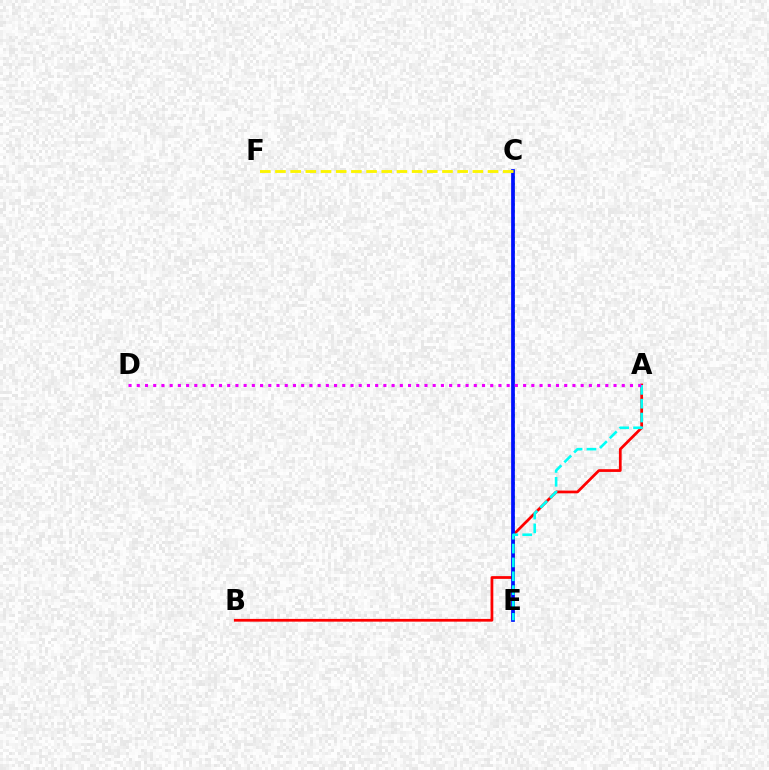{('C', 'E'): [{'color': '#08ff00', 'line_style': 'dotted', 'thickness': 1.85}, {'color': '#0010ff', 'line_style': 'solid', 'thickness': 2.69}], ('A', 'B'): [{'color': '#ff0000', 'line_style': 'solid', 'thickness': 1.97}], ('A', 'E'): [{'color': '#00fff6', 'line_style': 'dashed', 'thickness': 1.88}], ('A', 'D'): [{'color': '#ee00ff', 'line_style': 'dotted', 'thickness': 2.23}], ('C', 'F'): [{'color': '#fcf500', 'line_style': 'dashed', 'thickness': 2.06}]}